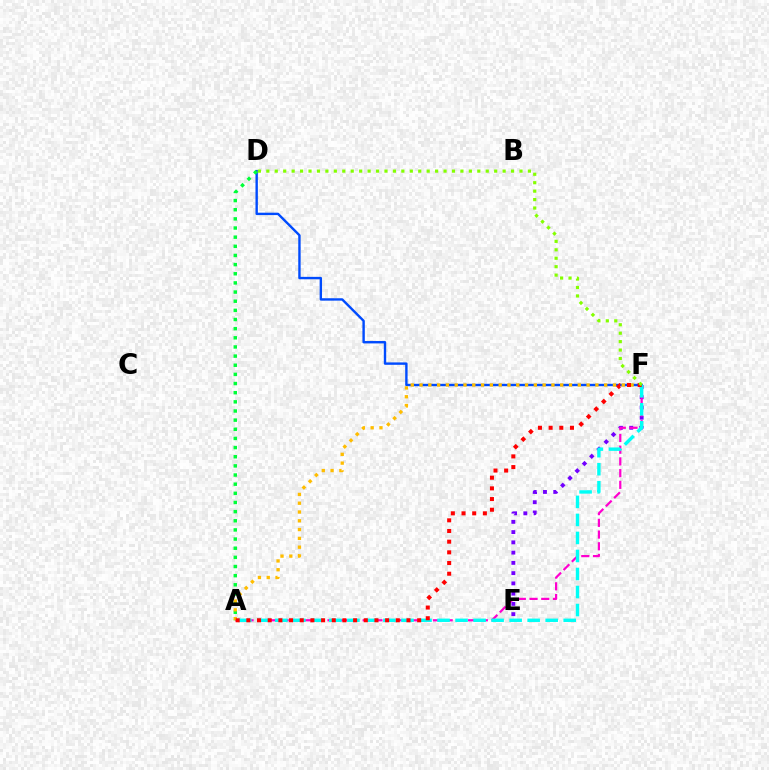{('E', 'F'): [{'color': '#7200ff', 'line_style': 'dotted', 'thickness': 2.79}], ('A', 'F'): [{'color': '#ff00cf', 'line_style': 'dashed', 'thickness': 1.59}, {'color': '#ffbd00', 'line_style': 'dotted', 'thickness': 2.39}, {'color': '#00fff6', 'line_style': 'dashed', 'thickness': 2.45}, {'color': '#ff0000', 'line_style': 'dotted', 'thickness': 2.9}], ('D', 'F'): [{'color': '#004bff', 'line_style': 'solid', 'thickness': 1.72}, {'color': '#84ff00', 'line_style': 'dotted', 'thickness': 2.29}], ('A', 'D'): [{'color': '#00ff39', 'line_style': 'dotted', 'thickness': 2.49}]}